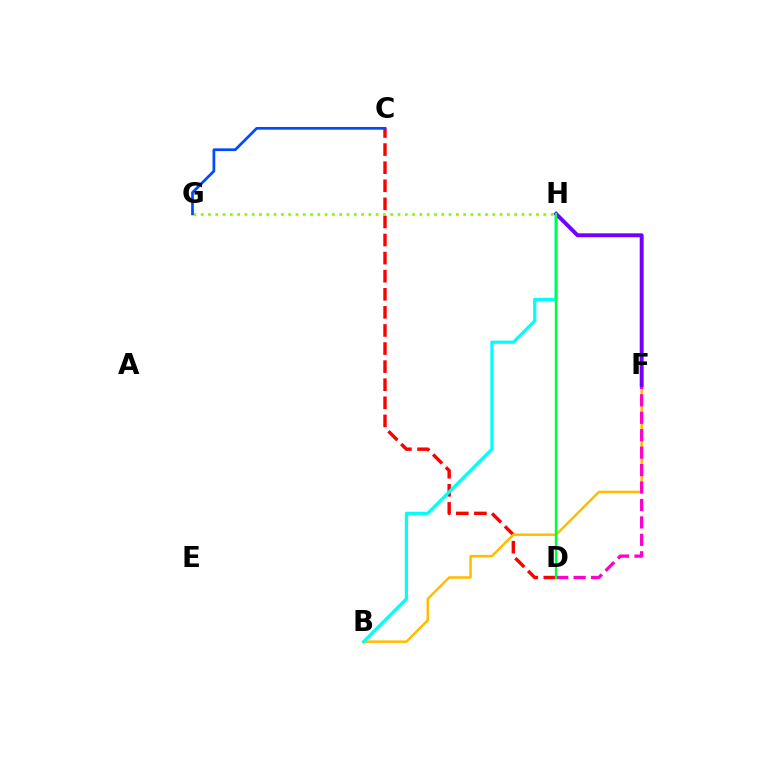{('C', 'D'): [{'color': '#ff0000', 'line_style': 'dashed', 'thickness': 2.46}], ('B', 'F'): [{'color': '#ffbd00', 'line_style': 'solid', 'thickness': 1.82}], ('B', 'H'): [{'color': '#00fff6', 'line_style': 'solid', 'thickness': 2.29}], ('D', 'F'): [{'color': '#ff00cf', 'line_style': 'dashed', 'thickness': 2.37}], ('G', 'H'): [{'color': '#84ff00', 'line_style': 'dotted', 'thickness': 1.98}], ('C', 'G'): [{'color': '#004bff', 'line_style': 'solid', 'thickness': 1.96}], ('F', 'H'): [{'color': '#7200ff', 'line_style': 'solid', 'thickness': 2.82}], ('D', 'H'): [{'color': '#00ff39', 'line_style': 'solid', 'thickness': 1.72}]}